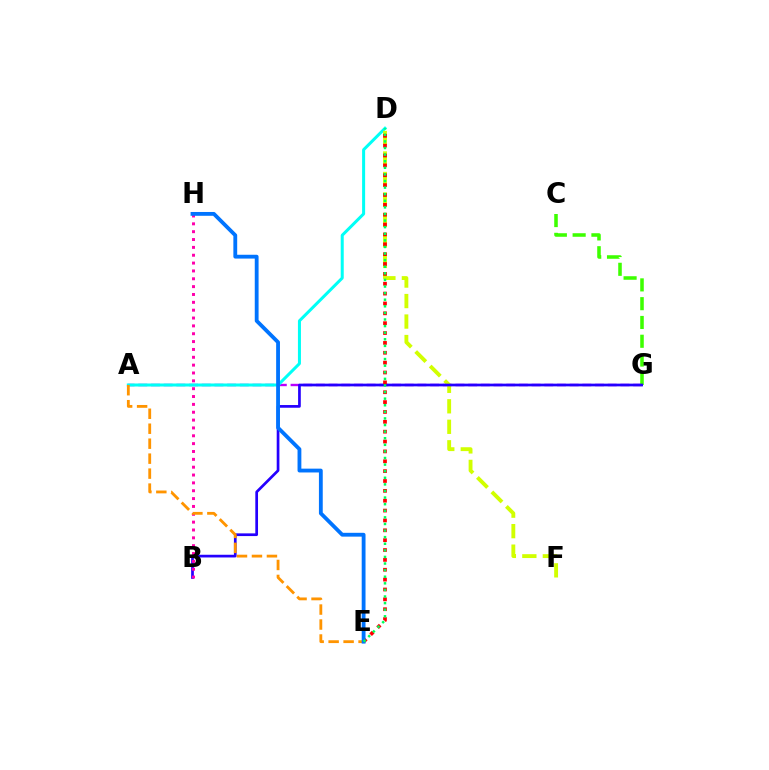{('A', 'G'): [{'color': '#b900ff', 'line_style': 'dashed', 'thickness': 1.72}], ('C', 'G'): [{'color': '#3dff00', 'line_style': 'dashed', 'thickness': 2.55}], ('A', 'D'): [{'color': '#00fff6', 'line_style': 'solid', 'thickness': 2.17}], ('D', 'F'): [{'color': '#d1ff00', 'line_style': 'dashed', 'thickness': 2.78}], ('B', 'G'): [{'color': '#2500ff', 'line_style': 'solid', 'thickness': 1.95}], ('D', 'E'): [{'color': '#ff0000', 'line_style': 'dotted', 'thickness': 2.68}, {'color': '#00ff5c', 'line_style': 'dotted', 'thickness': 1.79}], ('B', 'H'): [{'color': '#ff00ac', 'line_style': 'dotted', 'thickness': 2.13}], ('A', 'E'): [{'color': '#ff9400', 'line_style': 'dashed', 'thickness': 2.03}], ('E', 'H'): [{'color': '#0074ff', 'line_style': 'solid', 'thickness': 2.75}]}